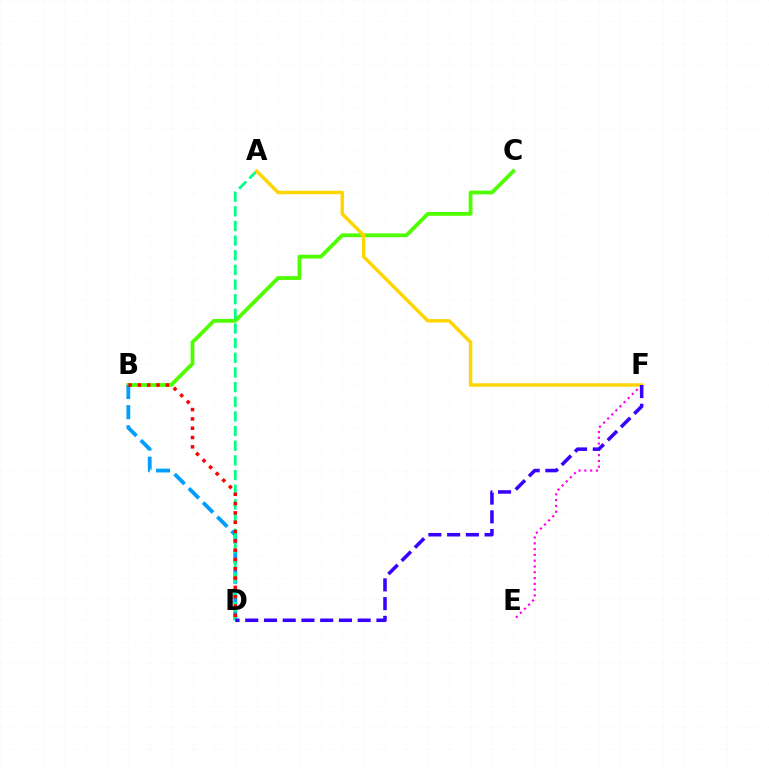{('E', 'F'): [{'color': '#ff00ed', 'line_style': 'dotted', 'thickness': 1.57}], ('B', 'C'): [{'color': '#4fff00', 'line_style': 'solid', 'thickness': 2.73}], ('B', 'D'): [{'color': '#009eff', 'line_style': 'dashed', 'thickness': 2.73}, {'color': '#ff0000', 'line_style': 'dotted', 'thickness': 2.53}], ('A', 'D'): [{'color': '#00ff86', 'line_style': 'dashed', 'thickness': 1.99}], ('A', 'F'): [{'color': '#ffd500', 'line_style': 'solid', 'thickness': 2.47}], ('D', 'F'): [{'color': '#3700ff', 'line_style': 'dashed', 'thickness': 2.55}]}